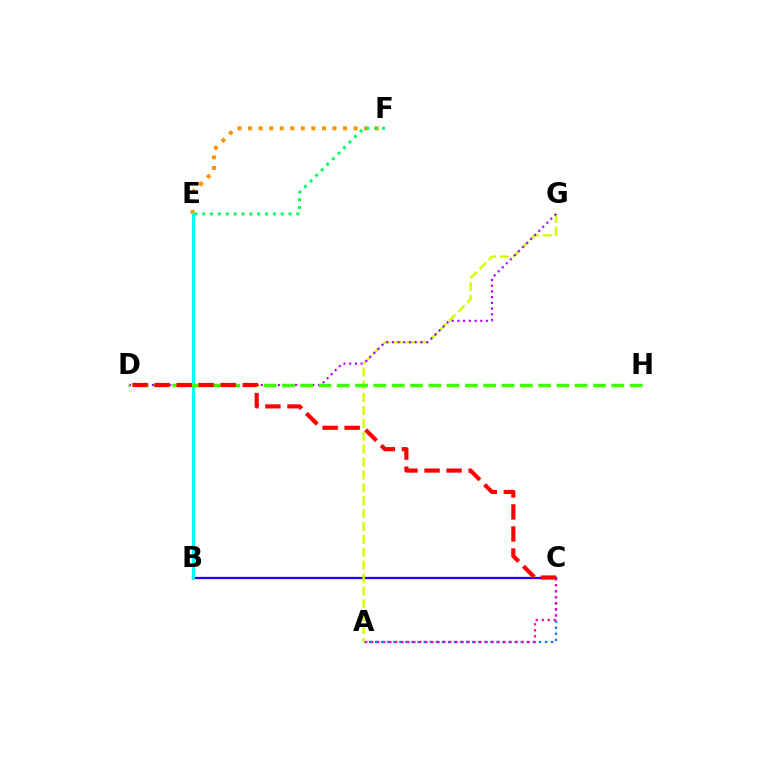{('A', 'C'): [{'color': '#0074ff', 'line_style': 'dotted', 'thickness': 1.65}, {'color': '#ff00ac', 'line_style': 'dotted', 'thickness': 1.63}], ('B', 'C'): [{'color': '#2500ff', 'line_style': 'solid', 'thickness': 1.65}], ('E', 'F'): [{'color': '#ff9400', 'line_style': 'dotted', 'thickness': 2.87}, {'color': '#00ff5c', 'line_style': 'dotted', 'thickness': 2.13}], ('B', 'E'): [{'color': '#00fff6', 'line_style': 'solid', 'thickness': 2.22}], ('A', 'G'): [{'color': '#d1ff00', 'line_style': 'dashed', 'thickness': 1.75}], ('D', 'G'): [{'color': '#b900ff', 'line_style': 'dotted', 'thickness': 1.56}], ('D', 'H'): [{'color': '#3dff00', 'line_style': 'dashed', 'thickness': 2.49}], ('C', 'D'): [{'color': '#ff0000', 'line_style': 'dashed', 'thickness': 2.99}]}